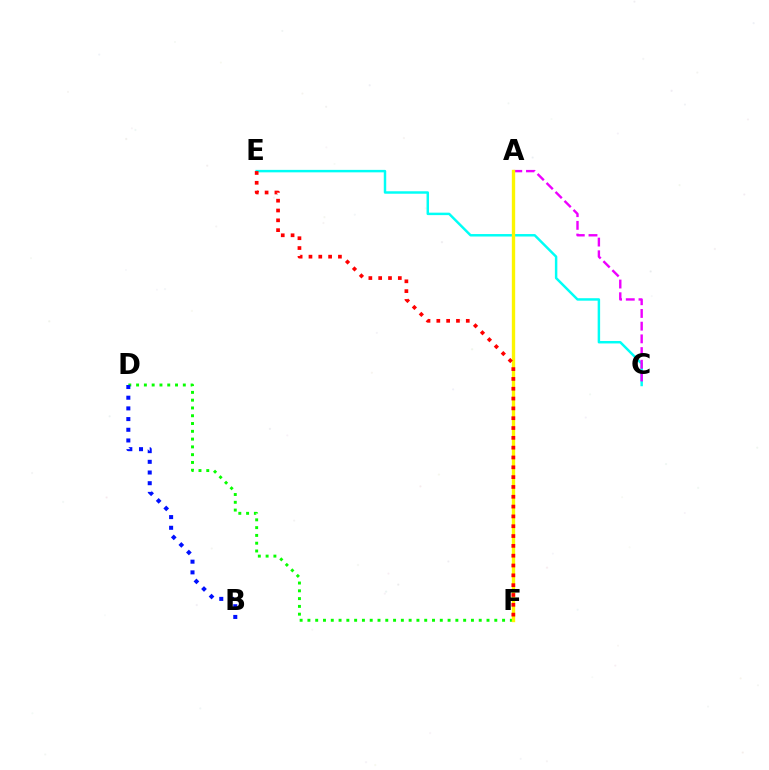{('C', 'E'): [{'color': '#00fff6', 'line_style': 'solid', 'thickness': 1.77}], ('A', 'C'): [{'color': '#ee00ff', 'line_style': 'dashed', 'thickness': 1.73}], ('D', 'F'): [{'color': '#08ff00', 'line_style': 'dotted', 'thickness': 2.12}], ('A', 'F'): [{'color': '#fcf500', 'line_style': 'solid', 'thickness': 2.41}], ('B', 'D'): [{'color': '#0010ff', 'line_style': 'dotted', 'thickness': 2.9}], ('E', 'F'): [{'color': '#ff0000', 'line_style': 'dotted', 'thickness': 2.67}]}